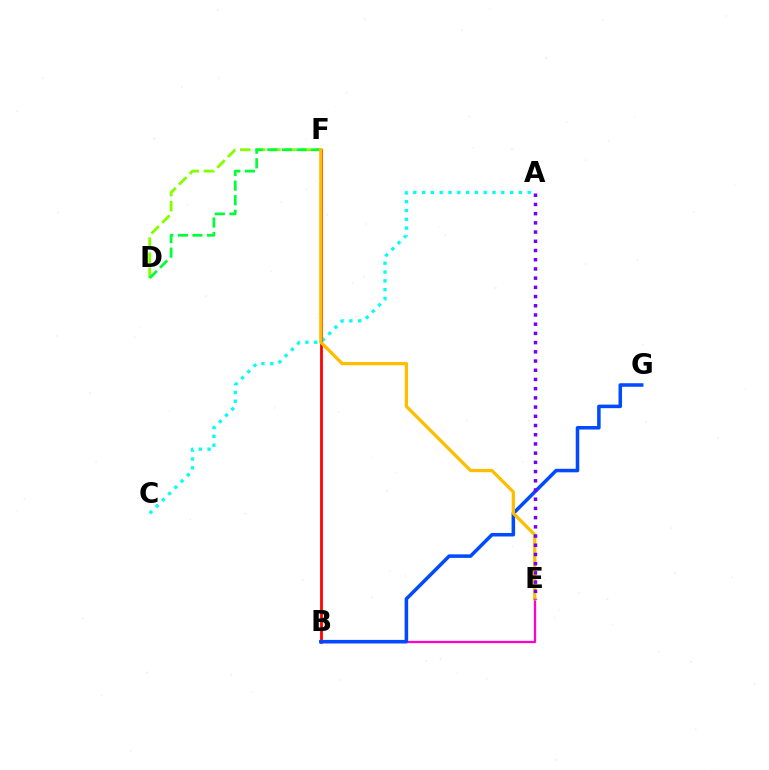{('A', 'C'): [{'color': '#00fff6', 'line_style': 'dotted', 'thickness': 2.39}], ('D', 'F'): [{'color': '#84ff00', 'line_style': 'dashed', 'thickness': 2.05}, {'color': '#00ff39', 'line_style': 'dashed', 'thickness': 1.98}], ('B', 'F'): [{'color': '#ff0000', 'line_style': 'solid', 'thickness': 2.0}], ('B', 'E'): [{'color': '#ff00cf', 'line_style': 'solid', 'thickness': 1.63}], ('B', 'G'): [{'color': '#004bff', 'line_style': 'solid', 'thickness': 2.54}], ('E', 'F'): [{'color': '#ffbd00', 'line_style': 'solid', 'thickness': 2.36}], ('A', 'E'): [{'color': '#7200ff', 'line_style': 'dotted', 'thickness': 2.5}]}